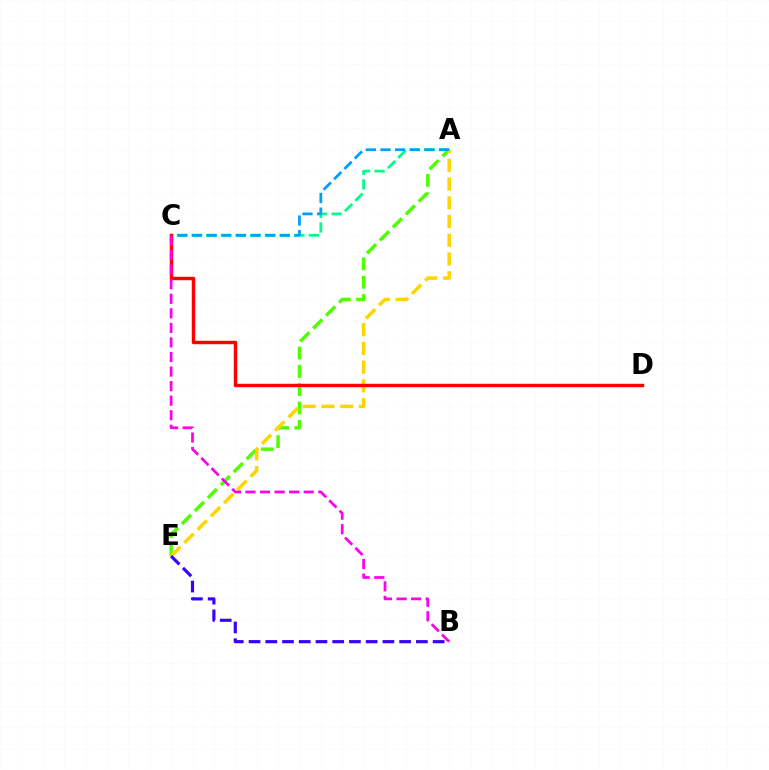{('A', 'C'): [{'color': '#00ff86', 'line_style': 'dashed', 'thickness': 1.99}, {'color': '#009eff', 'line_style': 'dashed', 'thickness': 1.99}], ('A', 'E'): [{'color': '#4fff00', 'line_style': 'dashed', 'thickness': 2.49}, {'color': '#ffd500', 'line_style': 'dashed', 'thickness': 2.55}], ('C', 'D'): [{'color': '#ff0000', 'line_style': 'solid', 'thickness': 2.48}], ('B', 'E'): [{'color': '#3700ff', 'line_style': 'dashed', 'thickness': 2.27}], ('B', 'C'): [{'color': '#ff00ed', 'line_style': 'dashed', 'thickness': 1.98}]}